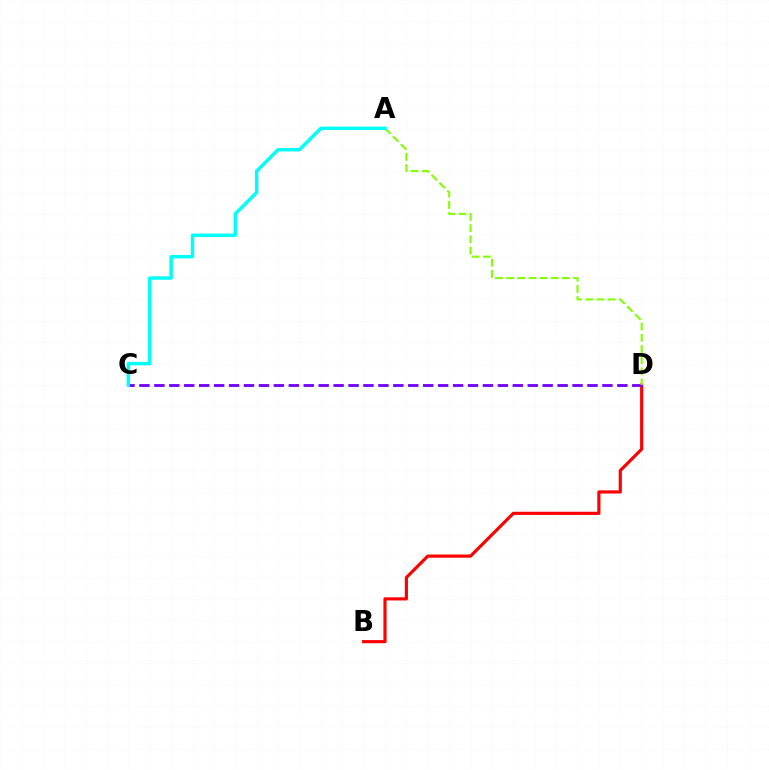{('B', 'D'): [{'color': '#ff0000', 'line_style': 'solid', 'thickness': 2.27}], ('C', 'D'): [{'color': '#7200ff', 'line_style': 'dashed', 'thickness': 2.03}], ('A', 'D'): [{'color': '#84ff00', 'line_style': 'dashed', 'thickness': 1.52}], ('A', 'C'): [{'color': '#00fff6', 'line_style': 'solid', 'thickness': 2.48}]}